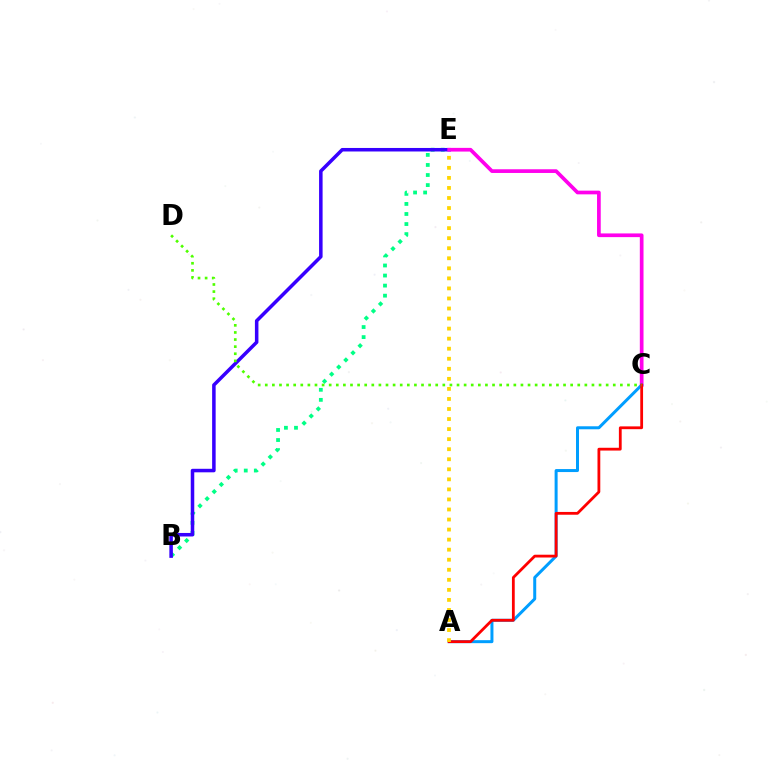{('B', 'E'): [{'color': '#00ff86', 'line_style': 'dotted', 'thickness': 2.73}, {'color': '#3700ff', 'line_style': 'solid', 'thickness': 2.54}], ('C', 'E'): [{'color': '#ff00ed', 'line_style': 'solid', 'thickness': 2.66}], ('A', 'C'): [{'color': '#009eff', 'line_style': 'solid', 'thickness': 2.16}, {'color': '#ff0000', 'line_style': 'solid', 'thickness': 2.01}], ('C', 'D'): [{'color': '#4fff00', 'line_style': 'dotted', 'thickness': 1.93}], ('A', 'E'): [{'color': '#ffd500', 'line_style': 'dotted', 'thickness': 2.73}]}